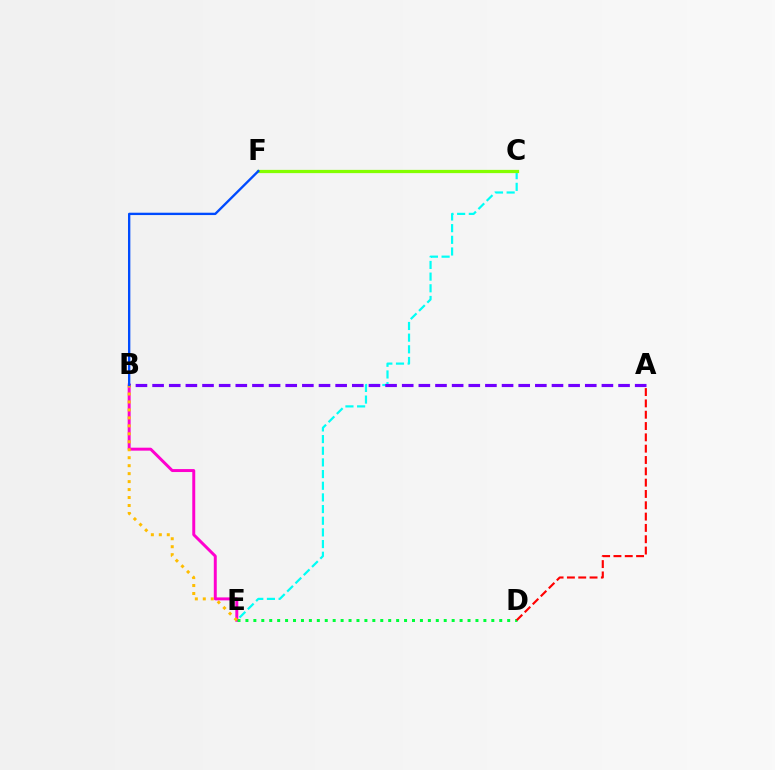{('C', 'E'): [{'color': '#00fff6', 'line_style': 'dashed', 'thickness': 1.58}], ('B', 'E'): [{'color': '#ff00cf', 'line_style': 'solid', 'thickness': 2.13}, {'color': '#ffbd00', 'line_style': 'dotted', 'thickness': 2.16}], ('C', 'F'): [{'color': '#84ff00', 'line_style': 'solid', 'thickness': 2.34}], ('D', 'E'): [{'color': '#00ff39', 'line_style': 'dotted', 'thickness': 2.16}], ('A', 'B'): [{'color': '#7200ff', 'line_style': 'dashed', 'thickness': 2.26}], ('B', 'F'): [{'color': '#004bff', 'line_style': 'solid', 'thickness': 1.69}], ('A', 'D'): [{'color': '#ff0000', 'line_style': 'dashed', 'thickness': 1.54}]}